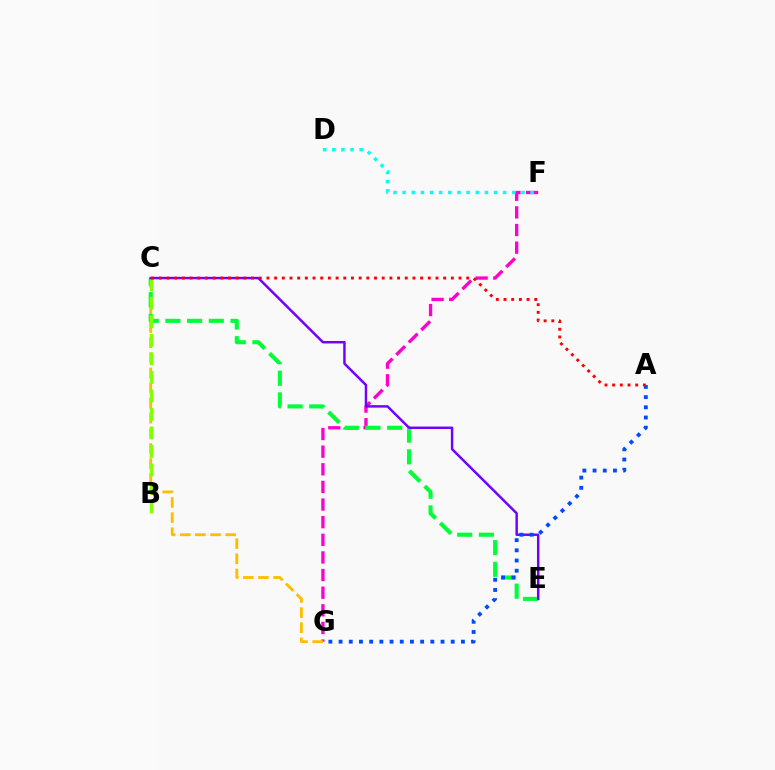{('F', 'G'): [{'color': '#ff00cf', 'line_style': 'dashed', 'thickness': 2.39}], ('C', 'G'): [{'color': '#ffbd00', 'line_style': 'dashed', 'thickness': 2.05}], ('C', 'E'): [{'color': '#00ff39', 'line_style': 'dashed', 'thickness': 2.95}, {'color': '#7200ff', 'line_style': 'solid', 'thickness': 1.77}], ('B', 'C'): [{'color': '#84ff00', 'line_style': 'dashed', 'thickness': 2.52}], ('D', 'F'): [{'color': '#00fff6', 'line_style': 'dotted', 'thickness': 2.48}], ('A', 'G'): [{'color': '#004bff', 'line_style': 'dotted', 'thickness': 2.77}], ('A', 'C'): [{'color': '#ff0000', 'line_style': 'dotted', 'thickness': 2.09}]}